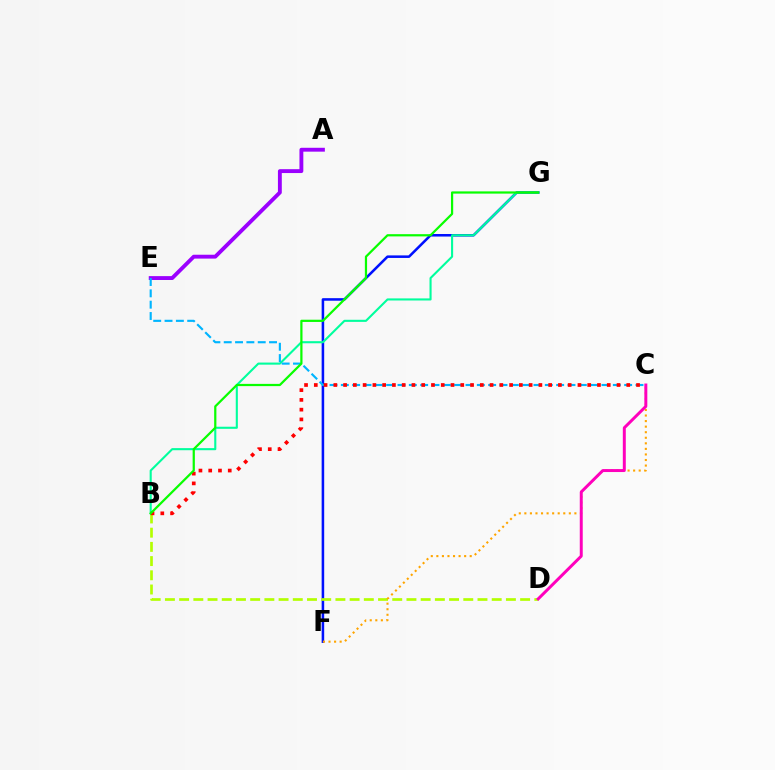{('F', 'G'): [{'color': '#0010ff', 'line_style': 'solid', 'thickness': 1.83}], ('B', 'D'): [{'color': '#b3ff00', 'line_style': 'dashed', 'thickness': 1.93}], ('B', 'G'): [{'color': '#00ff9d', 'line_style': 'solid', 'thickness': 1.51}, {'color': '#08ff00', 'line_style': 'solid', 'thickness': 1.6}], ('A', 'E'): [{'color': '#9b00ff', 'line_style': 'solid', 'thickness': 2.79}], ('C', 'F'): [{'color': '#ffa500', 'line_style': 'dotted', 'thickness': 1.51}], ('C', 'D'): [{'color': '#ff00bd', 'line_style': 'solid', 'thickness': 2.14}], ('C', 'E'): [{'color': '#00b5ff', 'line_style': 'dashed', 'thickness': 1.54}], ('B', 'C'): [{'color': '#ff0000', 'line_style': 'dotted', 'thickness': 2.65}]}